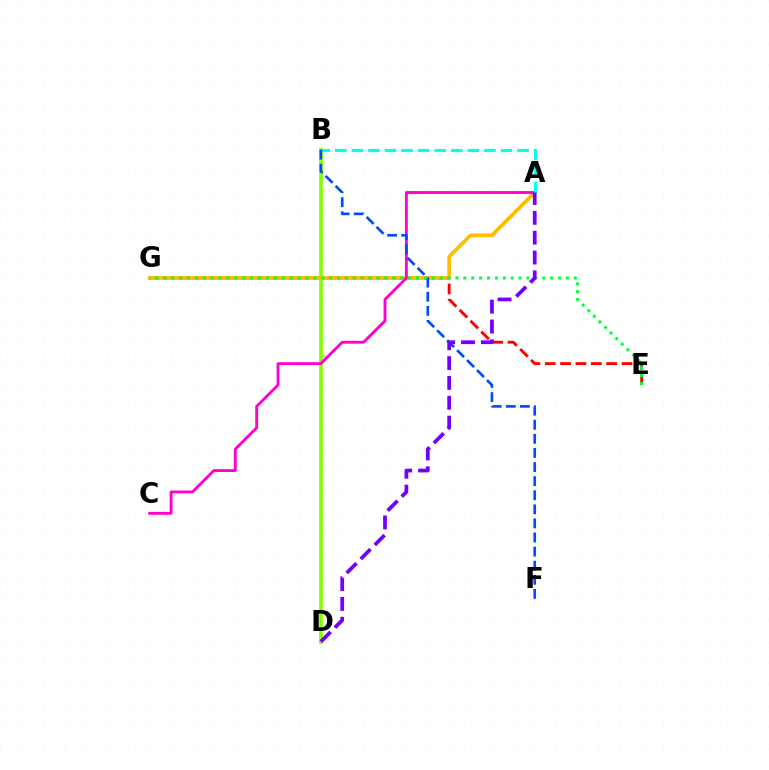{('E', 'G'): [{'color': '#ff0000', 'line_style': 'dashed', 'thickness': 2.09}, {'color': '#00ff39', 'line_style': 'dotted', 'thickness': 2.14}], ('B', 'D'): [{'color': '#84ff00', 'line_style': 'solid', 'thickness': 2.66}], ('A', 'G'): [{'color': '#ffbd00', 'line_style': 'solid', 'thickness': 2.7}], ('A', 'C'): [{'color': '#ff00cf', 'line_style': 'solid', 'thickness': 2.06}], ('A', 'B'): [{'color': '#00fff6', 'line_style': 'dashed', 'thickness': 2.25}], ('B', 'F'): [{'color': '#004bff', 'line_style': 'dashed', 'thickness': 1.92}], ('A', 'D'): [{'color': '#7200ff', 'line_style': 'dashed', 'thickness': 2.7}]}